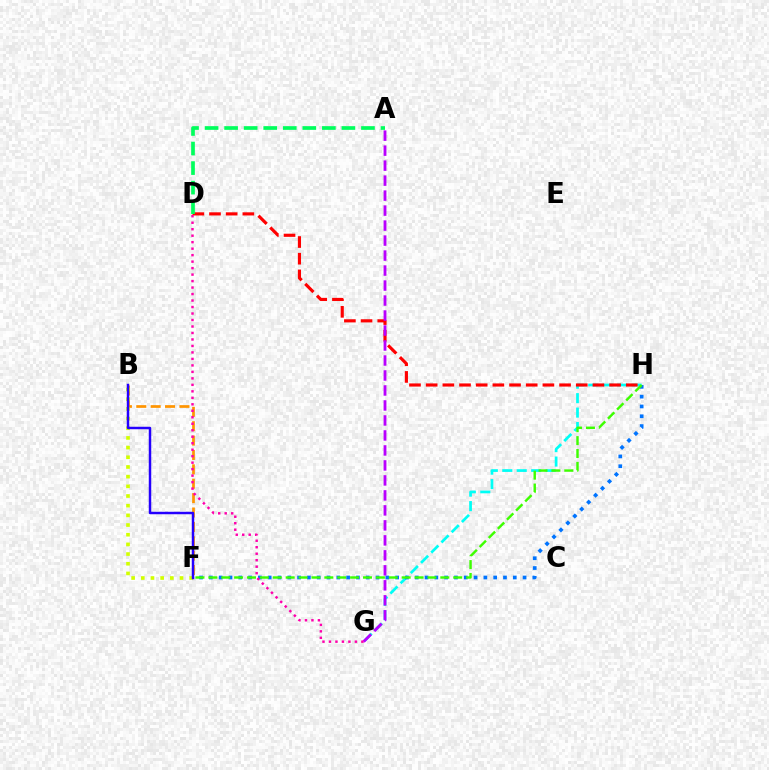{('G', 'H'): [{'color': '#00fff6', 'line_style': 'dashed', 'thickness': 1.96}], ('D', 'H'): [{'color': '#ff0000', 'line_style': 'dashed', 'thickness': 2.27}], ('A', 'D'): [{'color': '#00ff5c', 'line_style': 'dashed', 'thickness': 2.66}], ('B', 'F'): [{'color': '#ff9400', 'line_style': 'dashed', 'thickness': 1.95}, {'color': '#d1ff00', 'line_style': 'dotted', 'thickness': 2.63}, {'color': '#2500ff', 'line_style': 'solid', 'thickness': 1.78}], ('F', 'H'): [{'color': '#0074ff', 'line_style': 'dotted', 'thickness': 2.66}, {'color': '#3dff00', 'line_style': 'dashed', 'thickness': 1.75}], ('A', 'G'): [{'color': '#b900ff', 'line_style': 'dashed', 'thickness': 2.04}], ('D', 'G'): [{'color': '#ff00ac', 'line_style': 'dotted', 'thickness': 1.76}]}